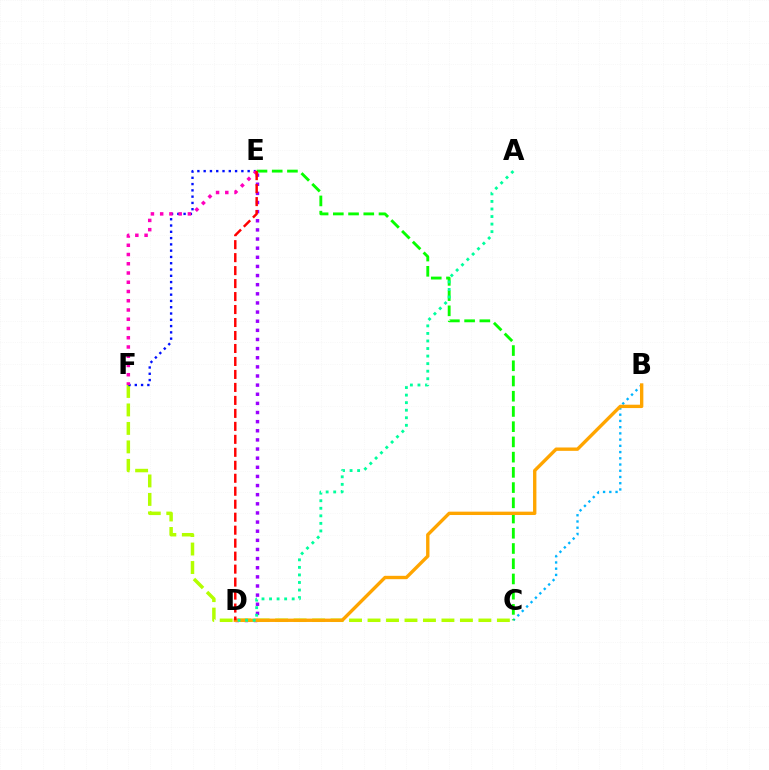{('D', 'E'): [{'color': '#9b00ff', 'line_style': 'dotted', 'thickness': 2.48}, {'color': '#ff0000', 'line_style': 'dashed', 'thickness': 1.76}], ('C', 'F'): [{'color': '#b3ff00', 'line_style': 'dashed', 'thickness': 2.51}], ('E', 'F'): [{'color': '#0010ff', 'line_style': 'dotted', 'thickness': 1.71}, {'color': '#ff00bd', 'line_style': 'dotted', 'thickness': 2.51}], ('B', 'C'): [{'color': '#00b5ff', 'line_style': 'dotted', 'thickness': 1.69}], ('C', 'E'): [{'color': '#08ff00', 'line_style': 'dashed', 'thickness': 2.07}], ('B', 'D'): [{'color': '#ffa500', 'line_style': 'solid', 'thickness': 2.42}], ('A', 'D'): [{'color': '#00ff9d', 'line_style': 'dotted', 'thickness': 2.05}]}